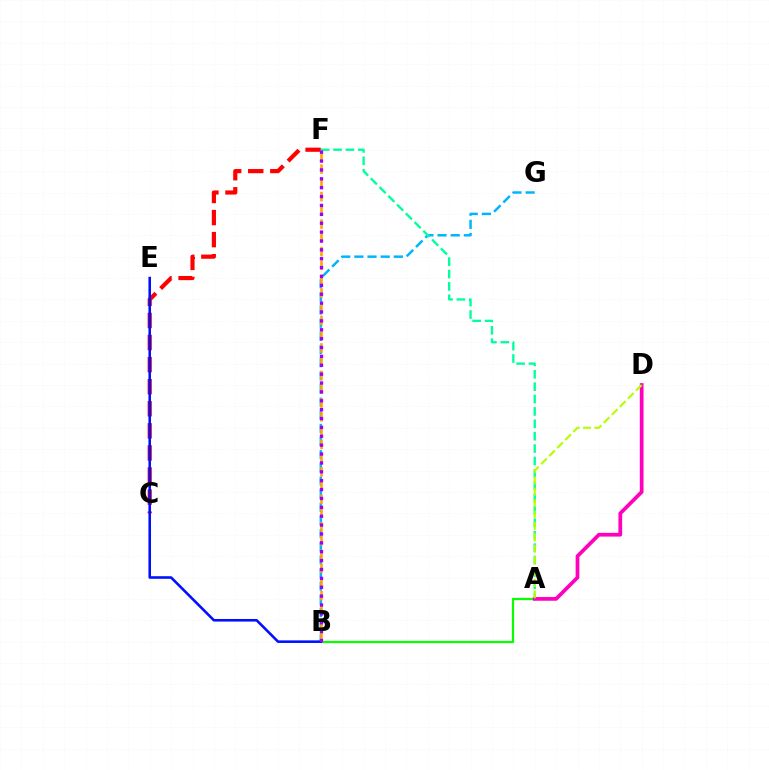{('C', 'F'): [{'color': '#ff0000', 'line_style': 'dashed', 'thickness': 3.0}], ('A', 'B'): [{'color': '#08ff00', 'line_style': 'solid', 'thickness': 1.59}], ('B', 'G'): [{'color': '#00b5ff', 'line_style': 'dashed', 'thickness': 1.79}], ('B', 'F'): [{'color': '#ffa500', 'line_style': 'dashed', 'thickness': 1.87}, {'color': '#9b00ff', 'line_style': 'dotted', 'thickness': 2.41}], ('A', 'F'): [{'color': '#00ff9d', 'line_style': 'dashed', 'thickness': 1.68}], ('B', 'E'): [{'color': '#0010ff', 'line_style': 'solid', 'thickness': 1.86}], ('A', 'D'): [{'color': '#ff00bd', 'line_style': 'solid', 'thickness': 2.68}, {'color': '#b3ff00', 'line_style': 'dashed', 'thickness': 1.55}]}